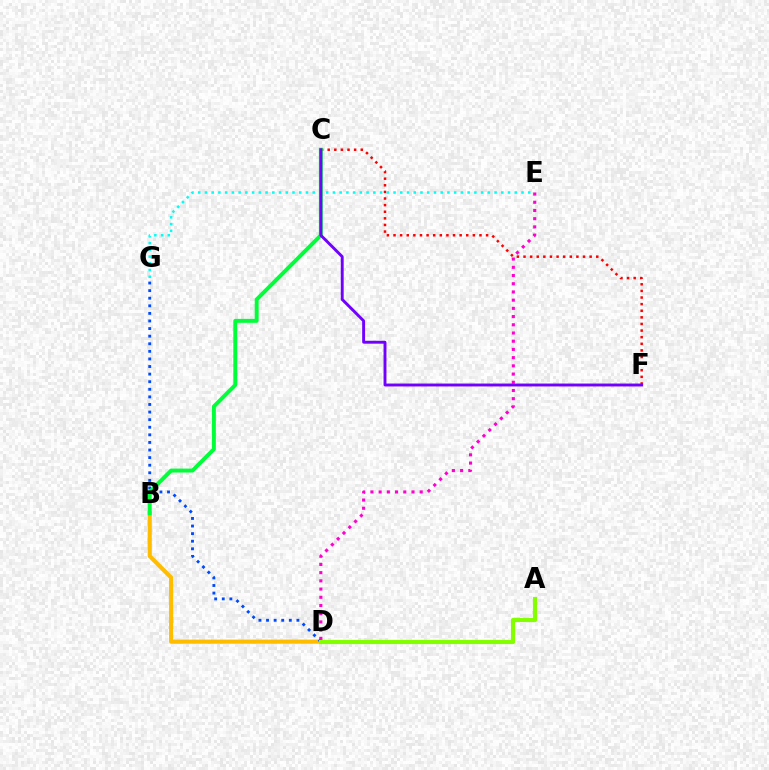{('B', 'D'): [{'color': '#ffbd00', 'line_style': 'solid', 'thickness': 2.96}], ('C', 'F'): [{'color': '#ff0000', 'line_style': 'dotted', 'thickness': 1.8}, {'color': '#7200ff', 'line_style': 'solid', 'thickness': 2.09}], ('E', 'G'): [{'color': '#00fff6', 'line_style': 'dotted', 'thickness': 1.83}], ('D', 'G'): [{'color': '#004bff', 'line_style': 'dotted', 'thickness': 2.06}], ('A', 'D'): [{'color': '#84ff00', 'line_style': 'solid', 'thickness': 2.98}], ('D', 'E'): [{'color': '#ff00cf', 'line_style': 'dotted', 'thickness': 2.23}], ('B', 'C'): [{'color': '#00ff39', 'line_style': 'solid', 'thickness': 2.83}]}